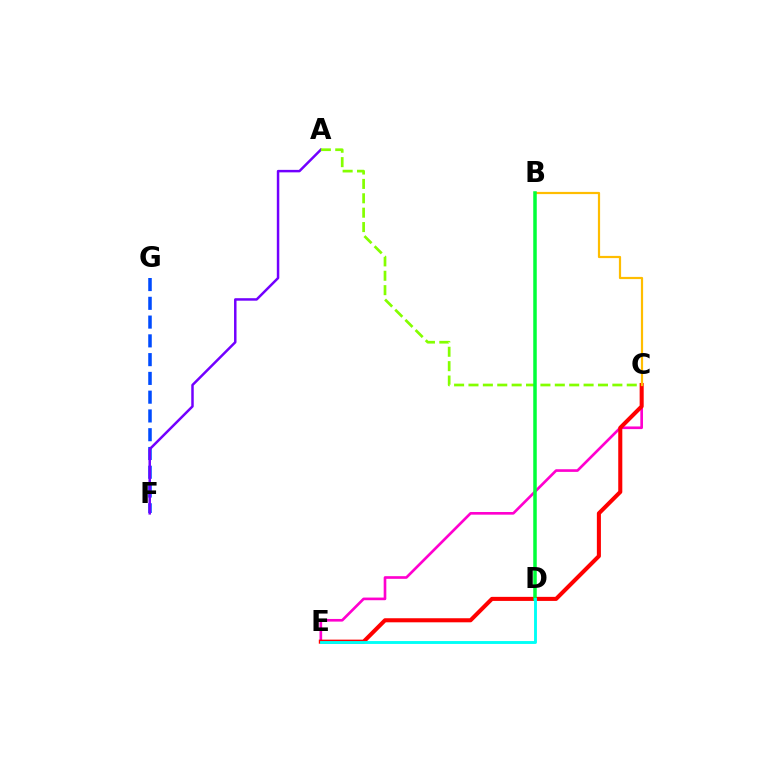{('C', 'E'): [{'color': '#ff00cf', 'line_style': 'solid', 'thickness': 1.91}, {'color': '#ff0000', 'line_style': 'solid', 'thickness': 2.92}], ('F', 'G'): [{'color': '#004bff', 'line_style': 'dashed', 'thickness': 2.55}], ('A', 'F'): [{'color': '#7200ff', 'line_style': 'solid', 'thickness': 1.79}], ('A', 'C'): [{'color': '#84ff00', 'line_style': 'dashed', 'thickness': 1.95}], ('B', 'C'): [{'color': '#ffbd00', 'line_style': 'solid', 'thickness': 1.59}], ('B', 'D'): [{'color': '#00ff39', 'line_style': 'solid', 'thickness': 2.52}], ('D', 'E'): [{'color': '#00fff6', 'line_style': 'solid', 'thickness': 2.08}]}